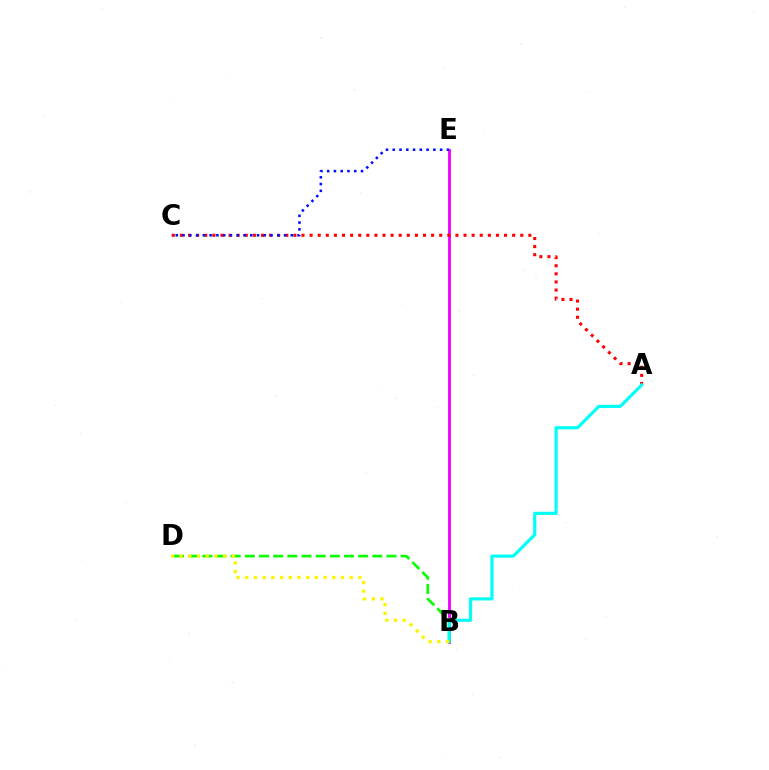{('B', 'E'): [{'color': '#ee00ff', 'line_style': 'solid', 'thickness': 2.05}], ('A', 'C'): [{'color': '#ff0000', 'line_style': 'dotted', 'thickness': 2.2}], ('B', 'D'): [{'color': '#08ff00', 'line_style': 'dashed', 'thickness': 1.92}, {'color': '#fcf500', 'line_style': 'dotted', 'thickness': 2.36}], ('C', 'E'): [{'color': '#0010ff', 'line_style': 'dotted', 'thickness': 1.84}], ('A', 'B'): [{'color': '#00fff6', 'line_style': 'solid', 'thickness': 2.28}]}